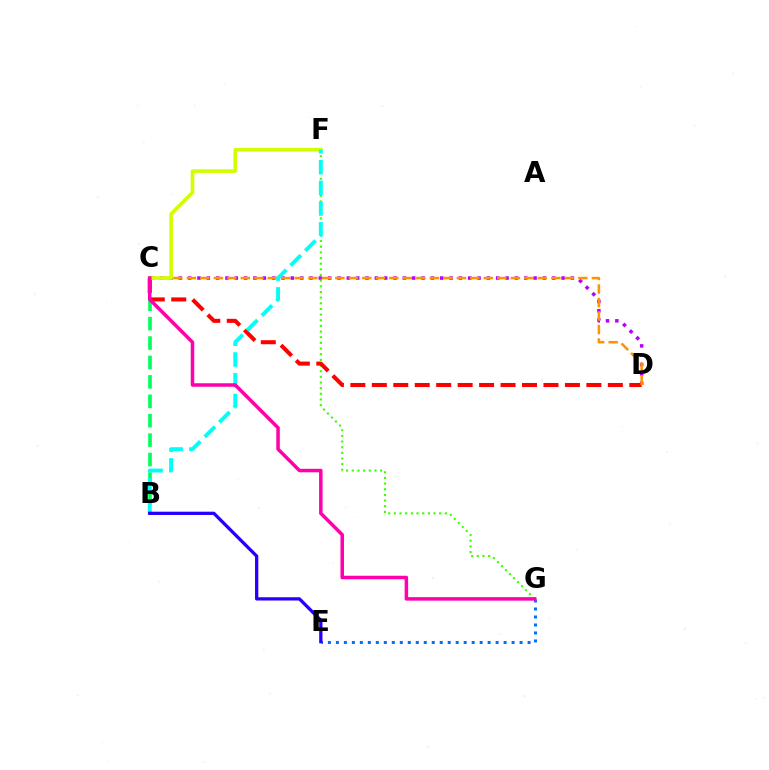{('C', 'D'): [{'color': '#b900ff', 'line_style': 'dotted', 'thickness': 2.54}, {'color': '#ff0000', 'line_style': 'dashed', 'thickness': 2.91}, {'color': '#ff9400', 'line_style': 'dashed', 'thickness': 1.83}], ('B', 'C'): [{'color': '#00ff5c', 'line_style': 'dashed', 'thickness': 2.64}], ('F', 'G'): [{'color': '#3dff00', 'line_style': 'dotted', 'thickness': 1.54}], ('E', 'G'): [{'color': '#0074ff', 'line_style': 'dotted', 'thickness': 2.17}], ('C', 'F'): [{'color': '#d1ff00', 'line_style': 'solid', 'thickness': 2.62}], ('B', 'F'): [{'color': '#00fff6', 'line_style': 'dashed', 'thickness': 2.81}], ('C', 'G'): [{'color': '#ff00ac', 'line_style': 'solid', 'thickness': 2.53}], ('B', 'E'): [{'color': '#2500ff', 'line_style': 'solid', 'thickness': 2.36}]}